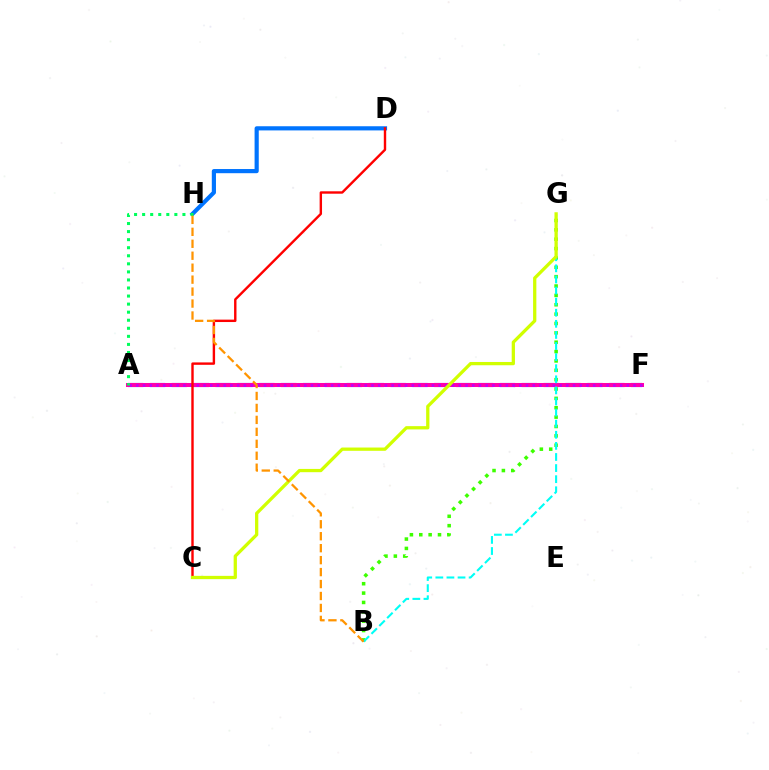{('B', 'G'): [{'color': '#3dff00', 'line_style': 'dotted', 'thickness': 2.54}, {'color': '#00fff6', 'line_style': 'dashed', 'thickness': 1.51}], ('A', 'F'): [{'color': '#2500ff', 'line_style': 'dashed', 'thickness': 2.97}, {'color': '#ff00ac', 'line_style': 'solid', 'thickness': 2.9}, {'color': '#b900ff', 'line_style': 'dotted', 'thickness': 1.83}], ('D', 'H'): [{'color': '#0074ff', 'line_style': 'solid', 'thickness': 3.0}], ('A', 'H'): [{'color': '#00ff5c', 'line_style': 'dotted', 'thickness': 2.19}], ('C', 'D'): [{'color': '#ff0000', 'line_style': 'solid', 'thickness': 1.73}], ('C', 'G'): [{'color': '#d1ff00', 'line_style': 'solid', 'thickness': 2.35}], ('B', 'H'): [{'color': '#ff9400', 'line_style': 'dashed', 'thickness': 1.62}]}